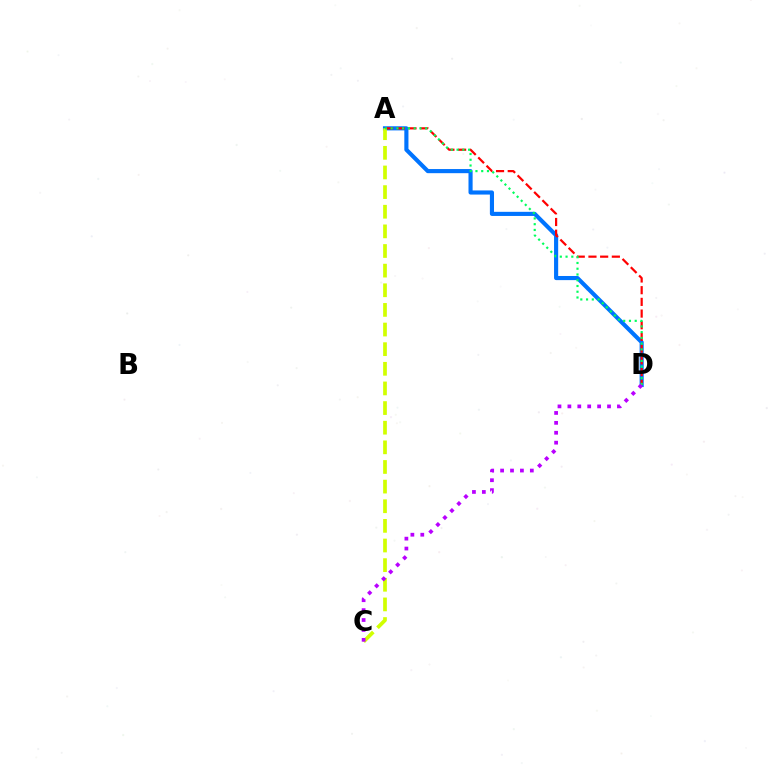{('A', 'D'): [{'color': '#0074ff', 'line_style': 'solid', 'thickness': 2.97}, {'color': '#ff0000', 'line_style': 'dashed', 'thickness': 1.59}, {'color': '#00ff5c', 'line_style': 'dotted', 'thickness': 1.56}], ('A', 'C'): [{'color': '#d1ff00', 'line_style': 'dashed', 'thickness': 2.67}], ('C', 'D'): [{'color': '#b900ff', 'line_style': 'dotted', 'thickness': 2.69}]}